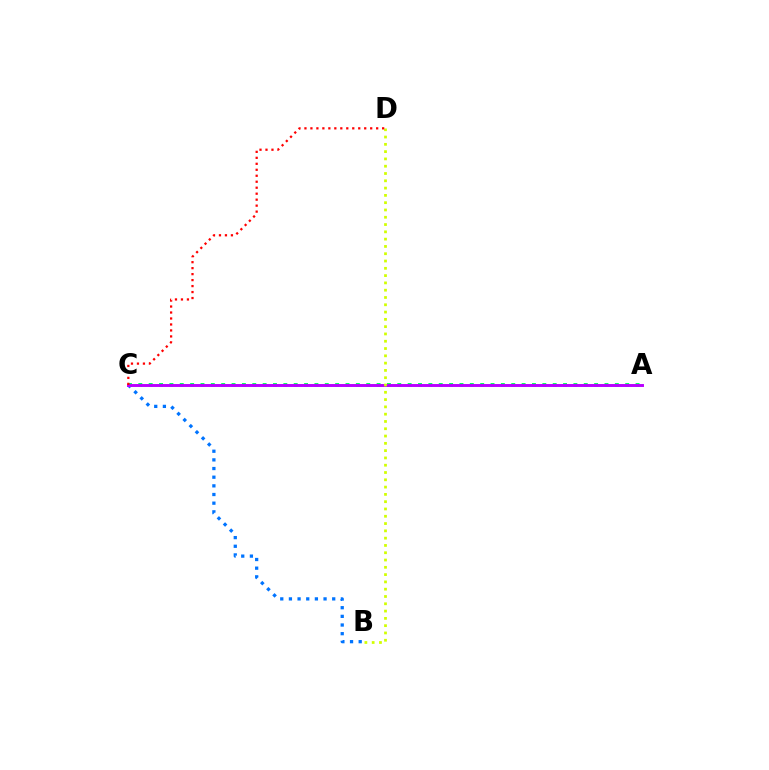{('A', 'C'): [{'color': '#00ff5c', 'line_style': 'dotted', 'thickness': 2.81}, {'color': '#b900ff', 'line_style': 'solid', 'thickness': 2.11}], ('B', 'C'): [{'color': '#0074ff', 'line_style': 'dotted', 'thickness': 2.35}], ('B', 'D'): [{'color': '#d1ff00', 'line_style': 'dotted', 'thickness': 1.98}], ('C', 'D'): [{'color': '#ff0000', 'line_style': 'dotted', 'thickness': 1.62}]}